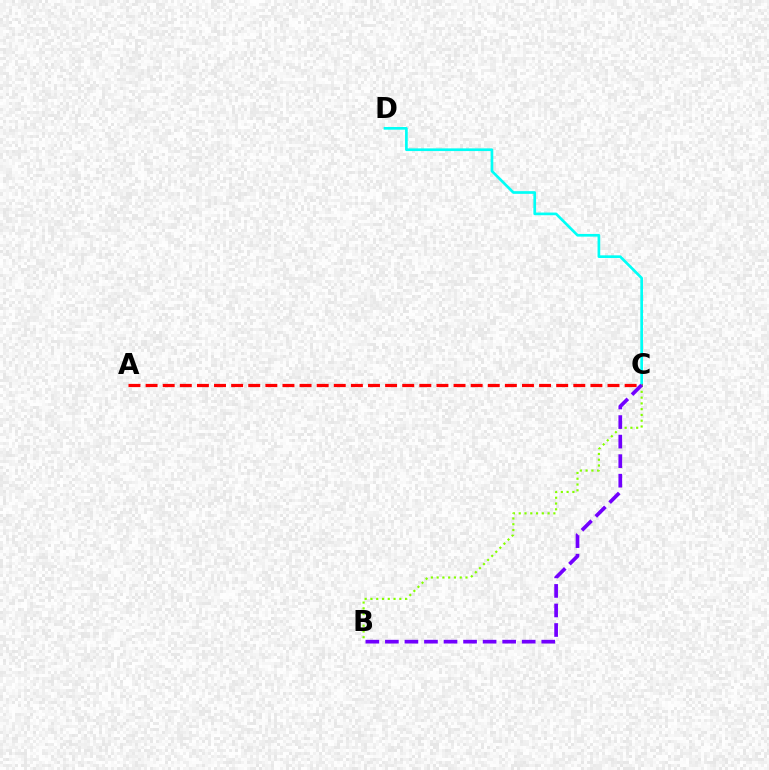{('B', 'C'): [{'color': '#84ff00', 'line_style': 'dotted', 'thickness': 1.57}, {'color': '#7200ff', 'line_style': 'dashed', 'thickness': 2.66}], ('C', 'D'): [{'color': '#00fff6', 'line_style': 'solid', 'thickness': 1.93}], ('A', 'C'): [{'color': '#ff0000', 'line_style': 'dashed', 'thickness': 2.32}]}